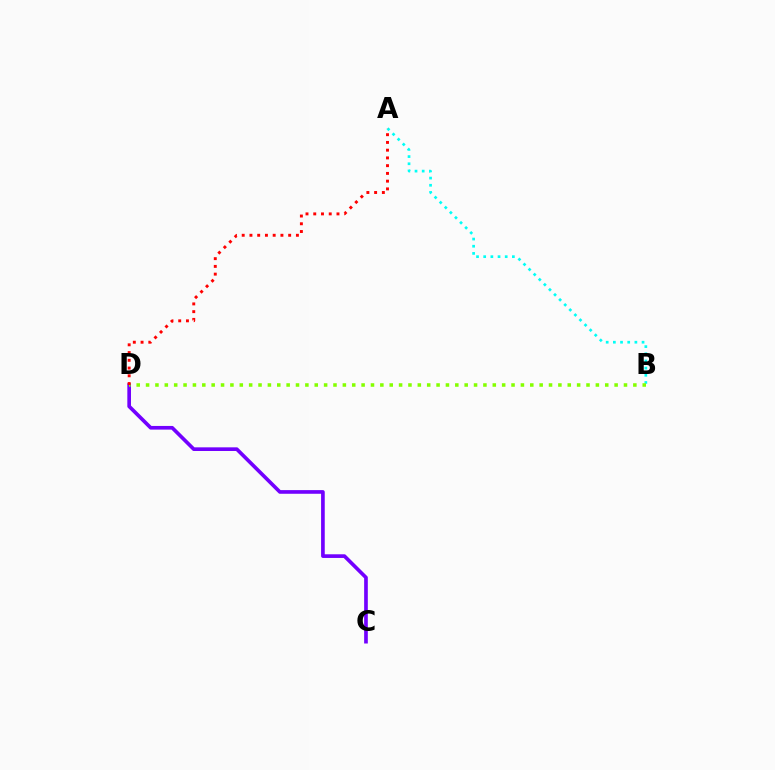{('C', 'D'): [{'color': '#7200ff', 'line_style': 'solid', 'thickness': 2.64}], ('A', 'B'): [{'color': '#00fff6', 'line_style': 'dotted', 'thickness': 1.95}], ('B', 'D'): [{'color': '#84ff00', 'line_style': 'dotted', 'thickness': 2.55}], ('A', 'D'): [{'color': '#ff0000', 'line_style': 'dotted', 'thickness': 2.1}]}